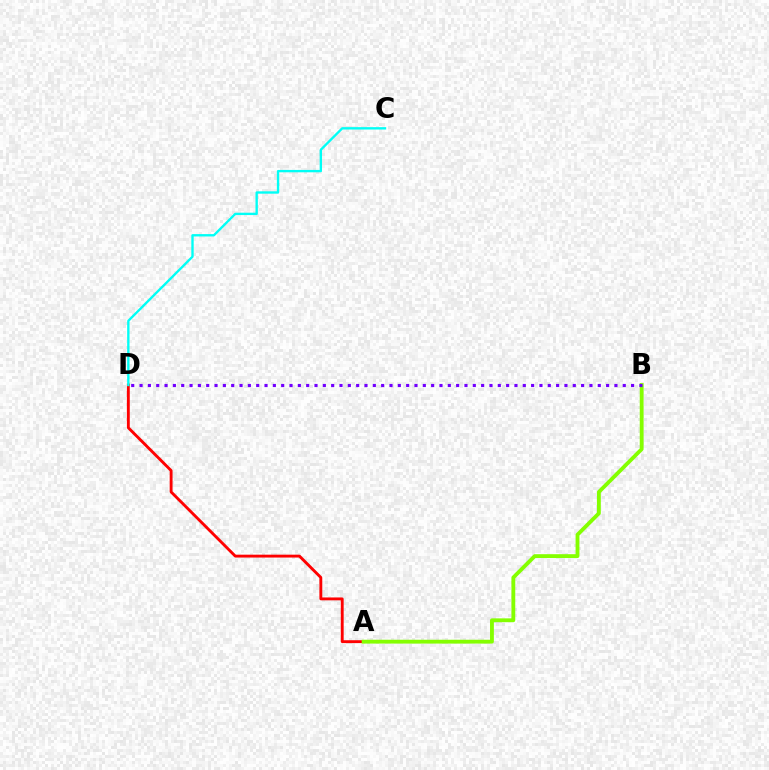{('A', 'D'): [{'color': '#ff0000', 'line_style': 'solid', 'thickness': 2.07}], ('C', 'D'): [{'color': '#00fff6', 'line_style': 'solid', 'thickness': 1.7}], ('A', 'B'): [{'color': '#84ff00', 'line_style': 'solid', 'thickness': 2.76}], ('B', 'D'): [{'color': '#7200ff', 'line_style': 'dotted', 'thickness': 2.26}]}